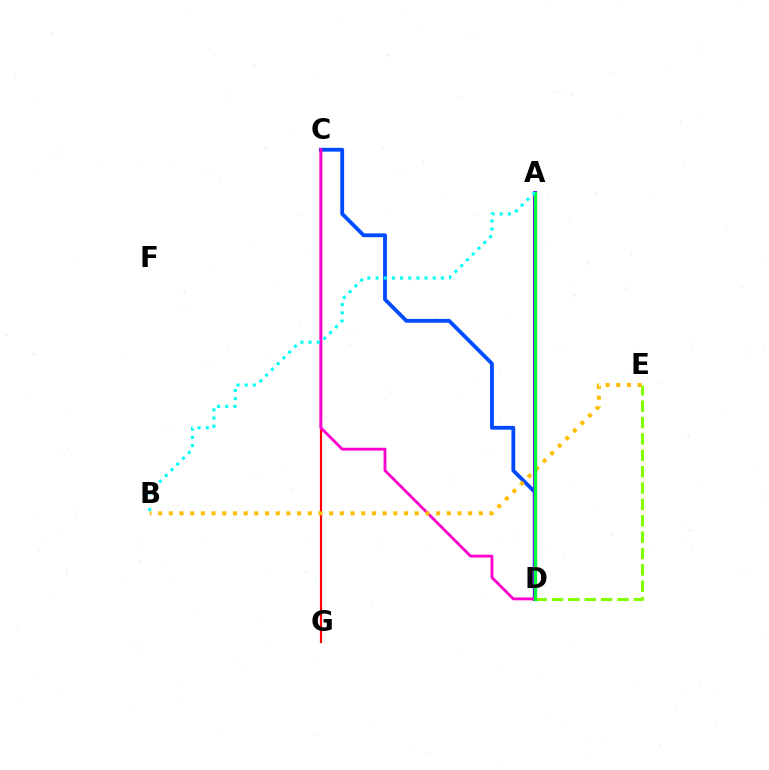{('D', 'E'): [{'color': '#84ff00', 'line_style': 'dashed', 'thickness': 2.22}], ('C', 'D'): [{'color': '#004bff', 'line_style': 'solid', 'thickness': 2.74}, {'color': '#ff00cf', 'line_style': 'solid', 'thickness': 2.06}], ('A', 'D'): [{'color': '#7200ff', 'line_style': 'solid', 'thickness': 2.91}, {'color': '#00ff39', 'line_style': 'solid', 'thickness': 2.37}], ('C', 'G'): [{'color': '#ff0000', 'line_style': 'solid', 'thickness': 1.58}], ('B', 'E'): [{'color': '#ffbd00', 'line_style': 'dotted', 'thickness': 2.9}], ('A', 'B'): [{'color': '#00fff6', 'line_style': 'dotted', 'thickness': 2.22}]}